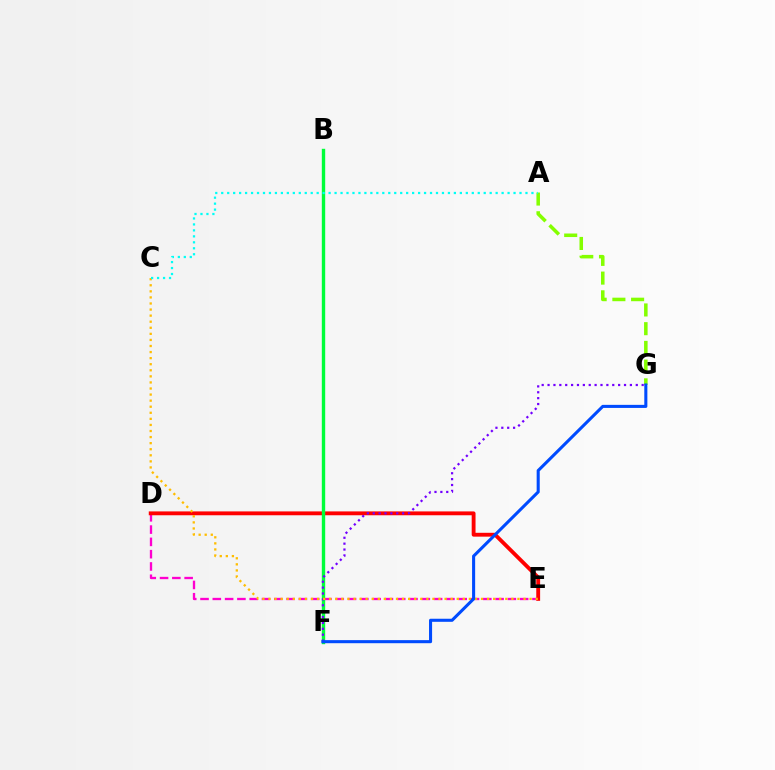{('D', 'E'): [{'color': '#ff00cf', 'line_style': 'dashed', 'thickness': 1.67}, {'color': '#ff0000', 'line_style': 'solid', 'thickness': 2.77}], ('A', 'G'): [{'color': '#84ff00', 'line_style': 'dashed', 'thickness': 2.54}], ('B', 'F'): [{'color': '#00ff39', 'line_style': 'solid', 'thickness': 2.44}], ('F', 'G'): [{'color': '#7200ff', 'line_style': 'dotted', 'thickness': 1.6}, {'color': '#004bff', 'line_style': 'solid', 'thickness': 2.21}], ('C', 'E'): [{'color': '#ffbd00', 'line_style': 'dotted', 'thickness': 1.65}], ('A', 'C'): [{'color': '#00fff6', 'line_style': 'dotted', 'thickness': 1.62}]}